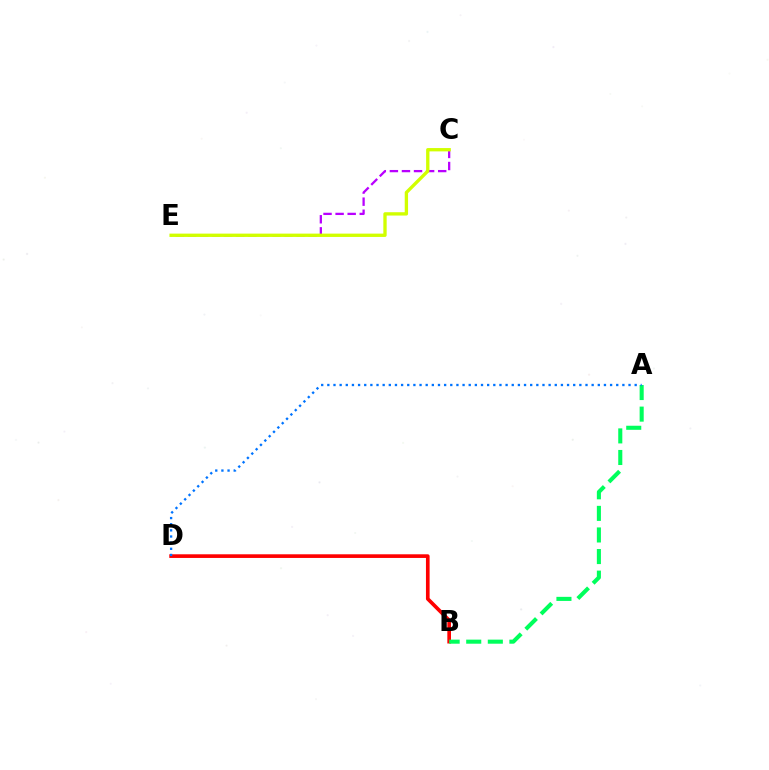{('B', 'D'): [{'color': '#ff0000', 'line_style': 'solid', 'thickness': 2.63}], ('A', 'B'): [{'color': '#00ff5c', 'line_style': 'dashed', 'thickness': 2.93}], ('C', 'E'): [{'color': '#b900ff', 'line_style': 'dashed', 'thickness': 1.64}, {'color': '#d1ff00', 'line_style': 'solid', 'thickness': 2.4}], ('A', 'D'): [{'color': '#0074ff', 'line_style': 'dotted', 'thickness': 1.67}]}